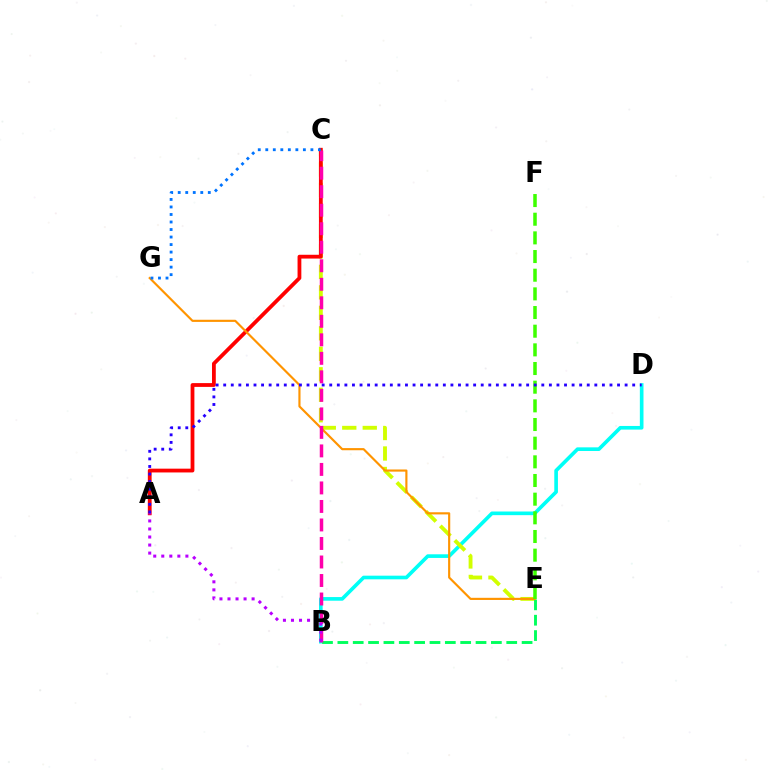{('B', 'D'): [{'color': '#00fff6', 'line_style': 'solid', 'thickness': 2.62}], ('C', 'E'): [{'color': '#d1ff00', 'line_style': 'dashed', 'thickness': 2.78}], ('A', 'C'): [{'color': '#ff0000', 'line_style': 'solid', 'thickness': 2.73}], ('B', 'E'): [{'color': '#00ff5c', 'line_style': 'dashed', 'thickness': 2.09}], ('E', 'G'): [{'color': '#ff9400', 'line_style': 'solid', 'thickness': 1.55}], ('E', 'F'): [{'color': '#3dff00', 'line_style': 'dashed', 'thickness': 2.54}], ('B', 'C'): [{'color': '#ff00ac', 'line_style': 'dashed', 'thickness': 2.52}], ('C', 'G'): [{'color': '#0074ff', 'line_style': 'dotted', 'thickness': 2.04}], ('A', 'B'): [{'color': '#b900ff', 'line_style': 'dotted', 'thickness': 2.18}], ('A', 'D'): [{'color': '#2500ff', 'line_style': 'dotted', 'thickness': 2.06}]}